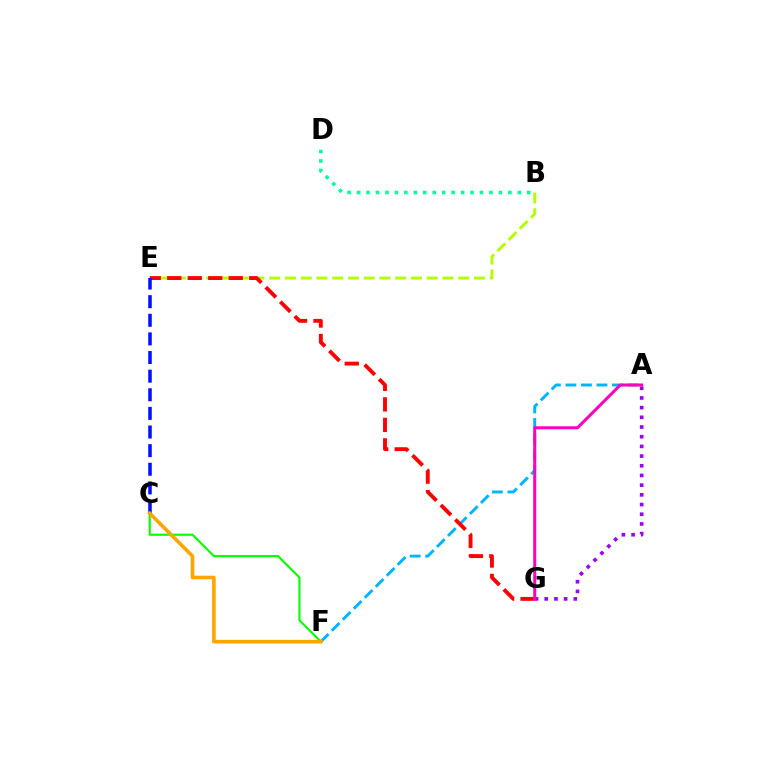{('B', 'E'): [{'color': '#b3ff00', 'line_style': 'dashed', 'thickness': 2.14}], ('C', 'F'): [{'color': '#08ff00', 'line_style': 'solid', 'thickness': 1.55}, {'color': '#ffa500', 'line_style': 'solid', 'thickness': 2.6}], ('A', 'G'): [{'color': '#9b00ff', 'line_style': 'dotted', 'thickness': 2.63}, {'color': '#ff00bd', 'line_style': 'solid', 'thickness': 2.16}], ('A', 'F'): [{'color': '#00b5ff', 'line_style': 'dashed', 'thickness': 2.11}], ('E', 'G'): [{'color': '#ff0000', 'line_style': 'dashed', 'thickness': 2.78}], ('C', 'E'): [{'color': '#0010ff', 'line_style': 'dashed', 'thickness': 2.53}], ('B', 'D'): [{'color': '#00ff9d', 'line_style': 'dotted', 'thickness': 2.57}]}